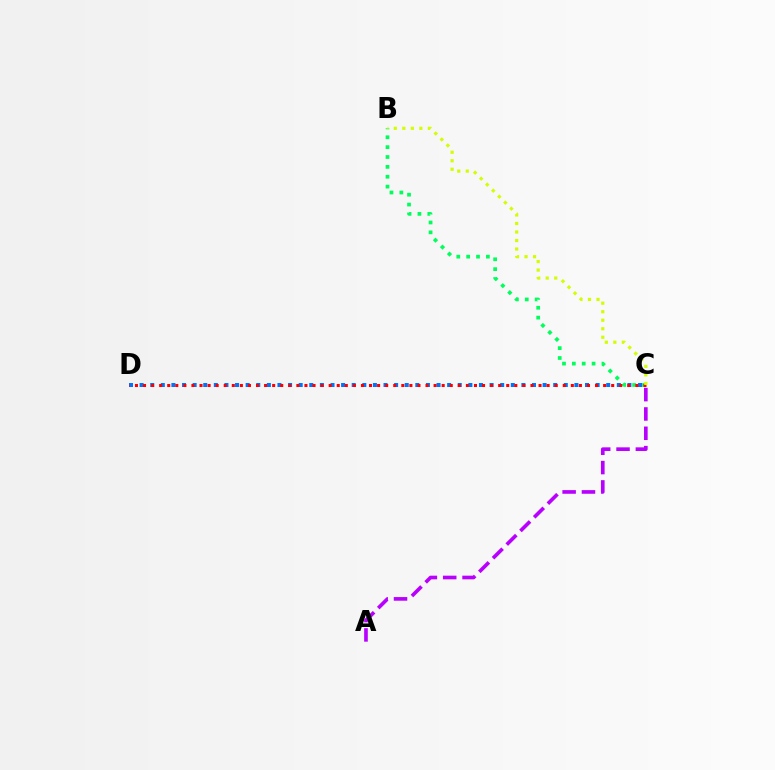{('B', 'C'): [{'color': '#00ff5c', 'line_style': 'dotted', 'thickness': 2.68}, {'color': '#d1ff00', 'line_style': 'dotted', 'thickness': 2.31}], ('C', 'D'): [{'color': '#0074ff', 'line_style': 'dotted', 'thickness': 2.88}, {'color': '#ff0000', 'line_style': 'dotted', 'thickness': 2.19}], ('A', 'C'): [{'color': '#b900ff', 'line_style': 'dashed', 'thickness': 2.63}]}